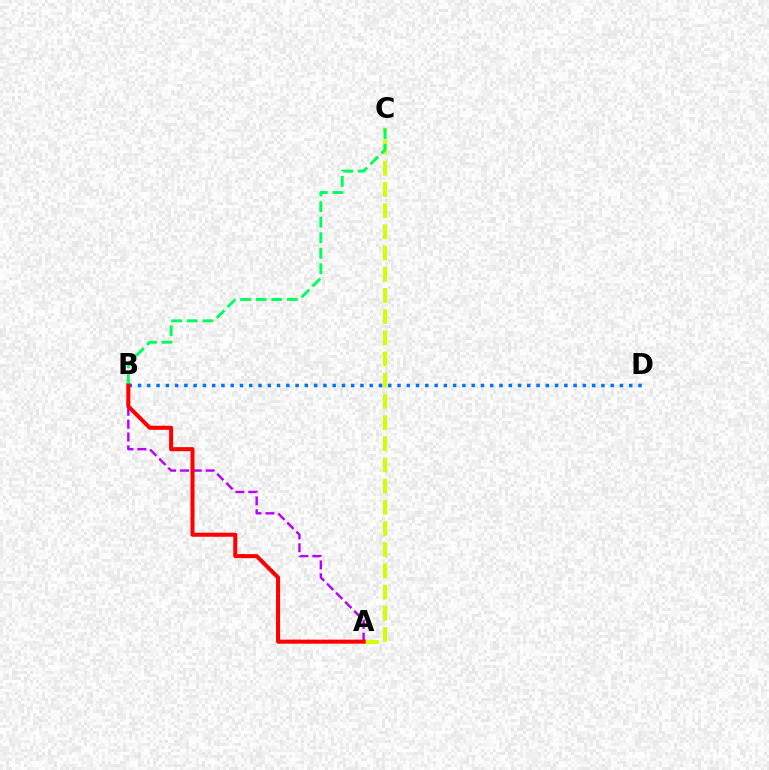{('A', 'C'): [{'color': '#d1ff00', 'line_style': 'dashed', 'thickness': 2.88}], ('A', 'B'): [{'color': '#b900ff', 'line_style': 'dashed', 'thickness': 1.75}, {'color': '#ff0000', 'line_style': 'solid', 'thickness': 2.91}], ('B', 'D'): [{'color': '#0074ff', 'line_style': 'dotted', 'thickness': 2.52}], ('B', 'C'): [{'color': '#00ff5c', 'line_style': 'dashed', 'thickness': 2.11}]}